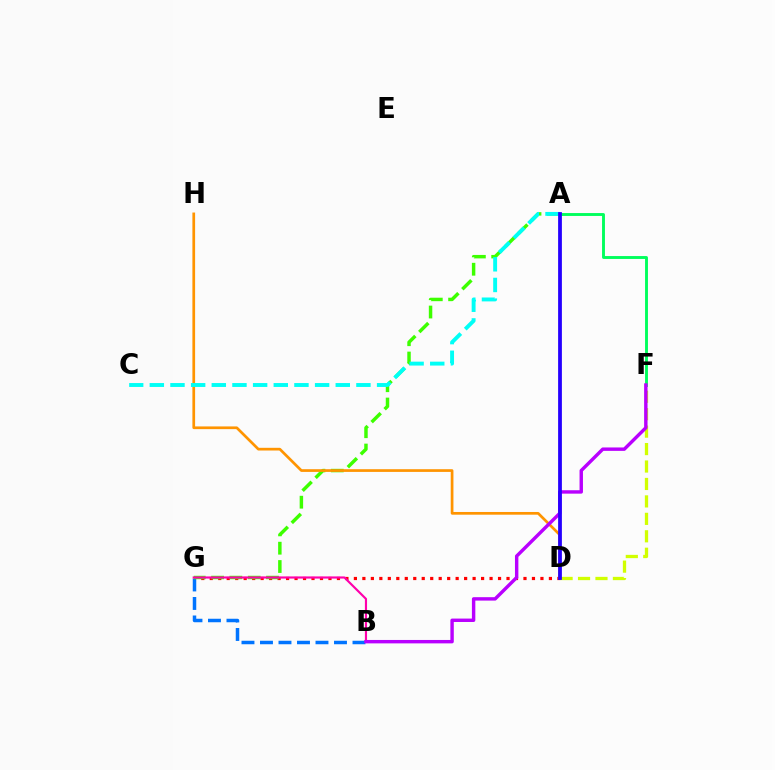{('D', 'G'): [{'color': '#ff0000', 'line_style': 'dotted', 'thickness': 2.3}], ('B', 'G'): [{'color': '#0074ff', 'line_style': 'dashed', 'thickness': 2.51}, {'color': '#ff00ac', 'line_style': 'solid', 'thickness': 1.55}], ('D', 'F'): [{'color': '#d1ff00', 'line_style': 'dashed', 'thickness': 2.37}], ('A', 'G'): [{'color': '#3dff00', 'line_style': 'dashed', 'thickness': 2.49}], ('D', 'H'): [{'color': '#ff9400', 'line_style': 'solid', 'thickness': 1.95}], ('A', 'F'): [{'color': '#00ff5c', 'line_style': 'solid', 'thickness': 2.08}], ('B', 'F'): [{'color': '#b900ff', 'line_style': 'solid', 'thickness': 2.46}], ('A', 'C'): [{'color': '#00fff6', 'line_style': 'dashed', 'thickness': 2.81}], ('A', 'D'): [{'color': '#2500ff', 'line_style': 'solid', 'thickness': 2.72}]}